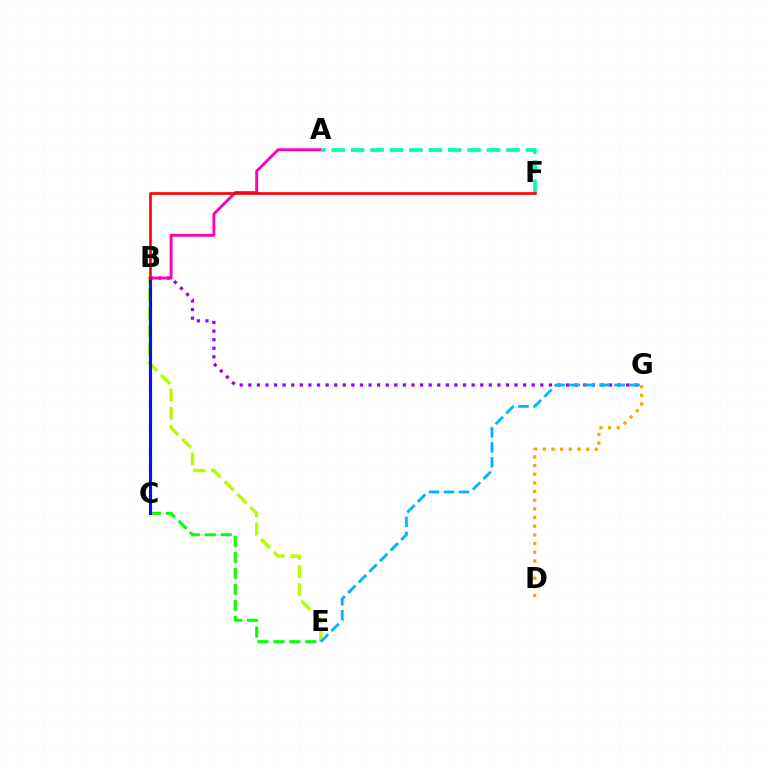{('B', 'G'): [{'color': '#9b00ff', 'line_style': 'dotted', 'thickness': 2.33}], ('A', 'B'): [{'color': '#ff00bd', 'line_style': 'solid', 'thickness': 2.08}], ('C', 'E'): [{'color': '#08ff00', 'line_style': 'dashed', 'thickness': 2.17}], ('B', 'E'): [{'color': '#b3ff00', 'line_style': 'dashed', 'thickness': 2.47}], ('E', 'G'): [{'color': '#00b5ff', 'line_style': 'dashed', 'thickness': 2.04}], ('B', 'C'): [{'color': '#0010ff', 'line_style': 'solid', 'thickness': 2.25}], ('A', 'F'): [{'color': '#00ff9d', 'line_style': 'dashed', 'thickness': 2.64}], ('B', 'F'): [{'color': '#ff0000', 'line_style': 'solid', 'thickness': 1.9}], ('D', 'G'): [{'color': '#ffa500', 'line_style': 'dotted', 'thickness': 2.35}]}